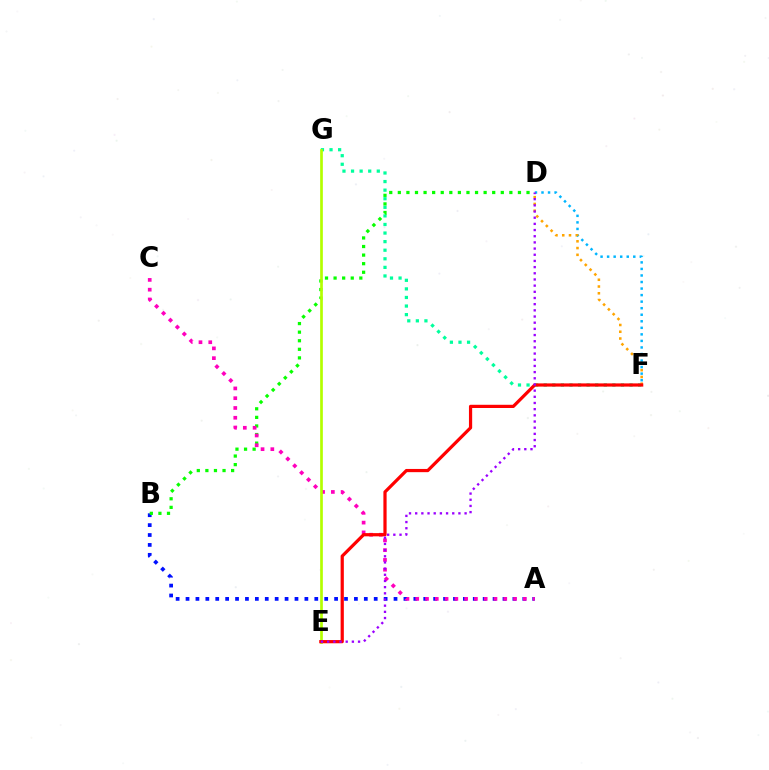{('F', 'G'): [{'color': '#00ff9d', 'line_style': 'dotted', 'thickness': 2.33}], ('A', 'B'): [{'color': '#0010ff', 'line_style': 'dotted', 'thickness': 2.69}], ('B', 'D'): [{'color': '#08ff00', 'line_style': 'dotted', 'thickness': 2.33}], ('A', 'C'): [{'color': '#ff00bd', 'line_style': 'dotted', 'thickness': 2.66}], ('E', 'G'): [{'color': '#b3ff00', 'line_style': 'solid', 'thickness': 1.94}], ('D', 'F'): [{'color': '#00b5ff', 'line_style': 'dotted', 'thickness': 1.78}, {'color': '#ffa500', 'line_style': 'dotted', 'thickness': 1.84}], ('E', 'F'): [{'color': '#ff0000', 'line_style': 'solid', 'thickness': 2.32}], ('D', 'E'): [{'color': '#9b00ff', 'line_style': 'dotted', 'thickness': 1.68}]}